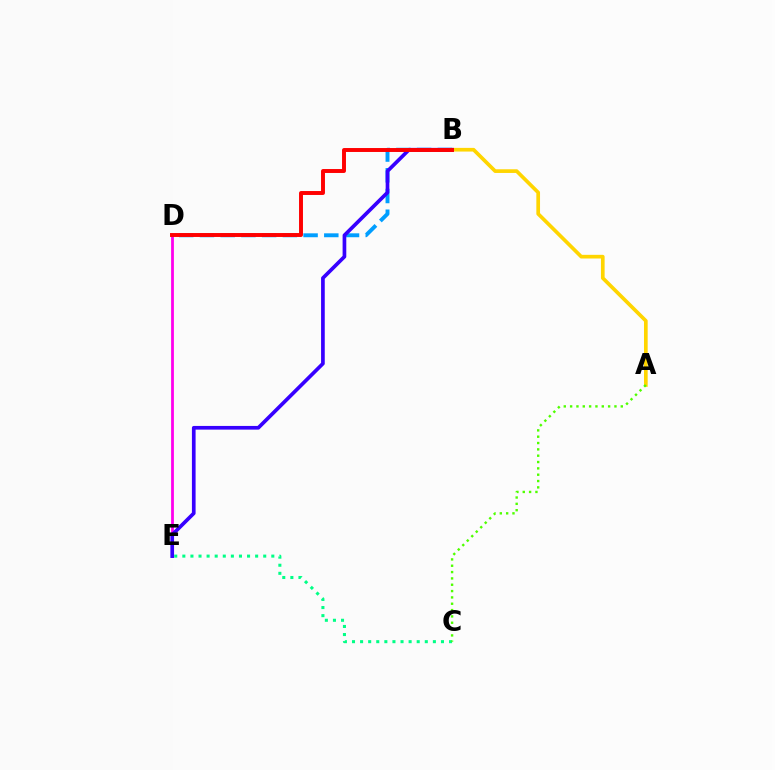{('D', 'E'): [{'color': '#ff00ed', 'line_style': 'solid', 'thickness': 2.0}], ('C', 'E'): [{'color': '#00ff86', 'line_style': 'dotted', 'thickness': 2.2}], ('B', 'D'): [{'color': '#009eff', 'line_style': 'dashed', 'thickness': 2.82}, {'color': '#ff0000', 'line_style': 'solid', 'thickness': 2.83}], ('A', 'B'): [{'color': '#ffd500', 'line_style': 'solid', 'thickness': 2.65}], ('B', 'E'): [{'color': '#3700ff', 'line_style': 'solid', 'thickness': 2.65}], ('A', 'C'): [{'color': '#4fff00', 'line_style': 'dotted', 'thickness': 1.72}]}